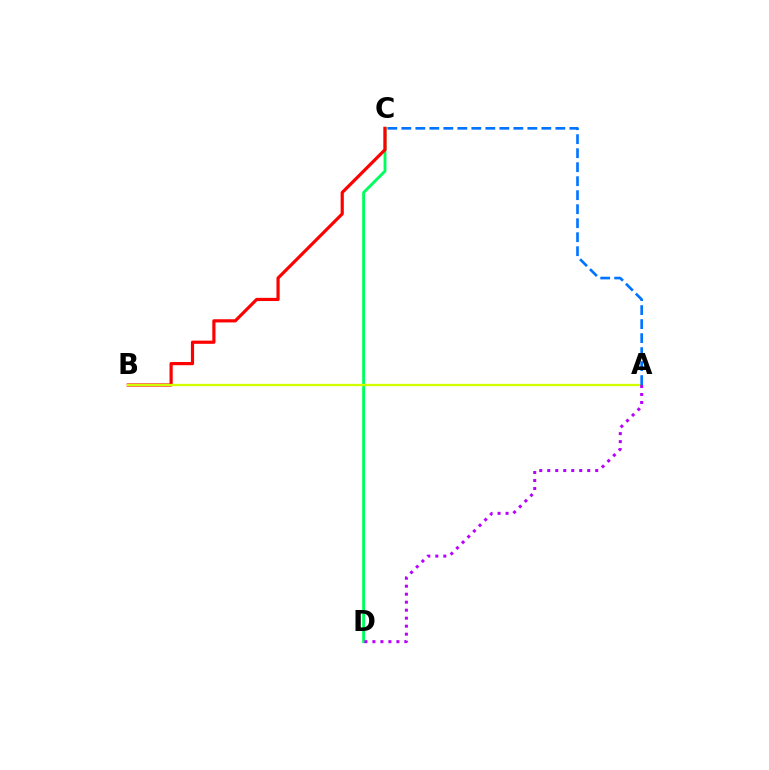{('C', 'D'): [{'color': '#00ff5c', 'line_style': 'solid', 'thickness': 2.06}], ('B', 'C'): [{'color': '#ff0000', 'line_style': 'solid', 'thickness': 2.29}], ('A', 'B'): [{'color': '#d1ff00', 'line_style': 'solid', 'thickness': 1.65}], ('A', 'C'): [{'color': '#0074ff', 'line_style': 'dashed', 'thickness': 1.9}], ('A', 'D'): [{'color': '#b900ff', 'line_style': 'dotted', 'thickness': 2.17}]}